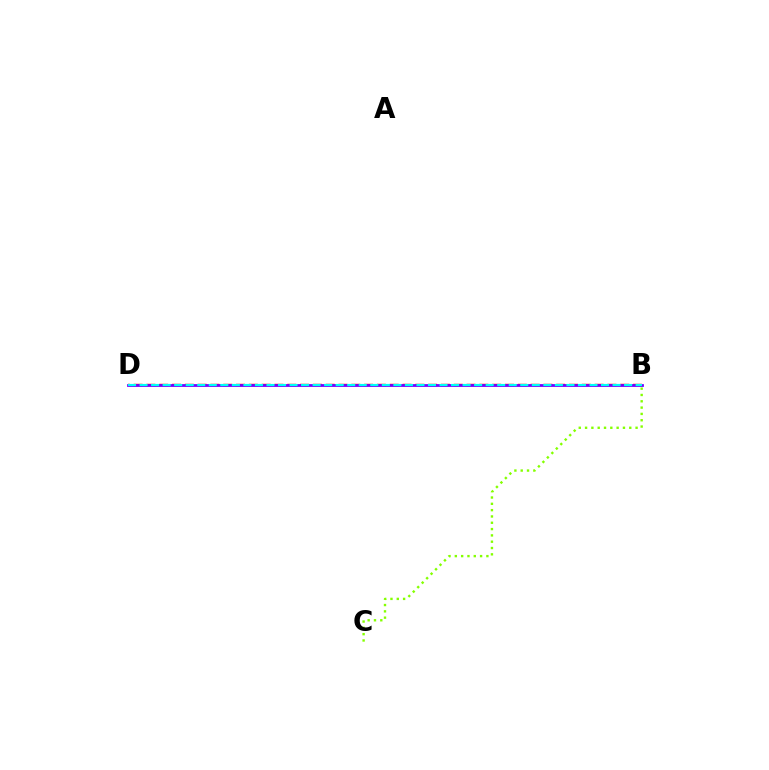{('B', 'D'): [{'color': '#ff0000', 'line_style': 'dashed', 'thickness': 1.74}, {'color': '#7200ff', 'line_style': 'solid', 'thickness': 2.0}, {'color': '#00fff6', 'line_style': 'dashed', 'thickness': 1.57}], ('B', 'C'): [{'color': '#84ff00', 'line_style': 'dotted', 'thickness': 1.72}]}